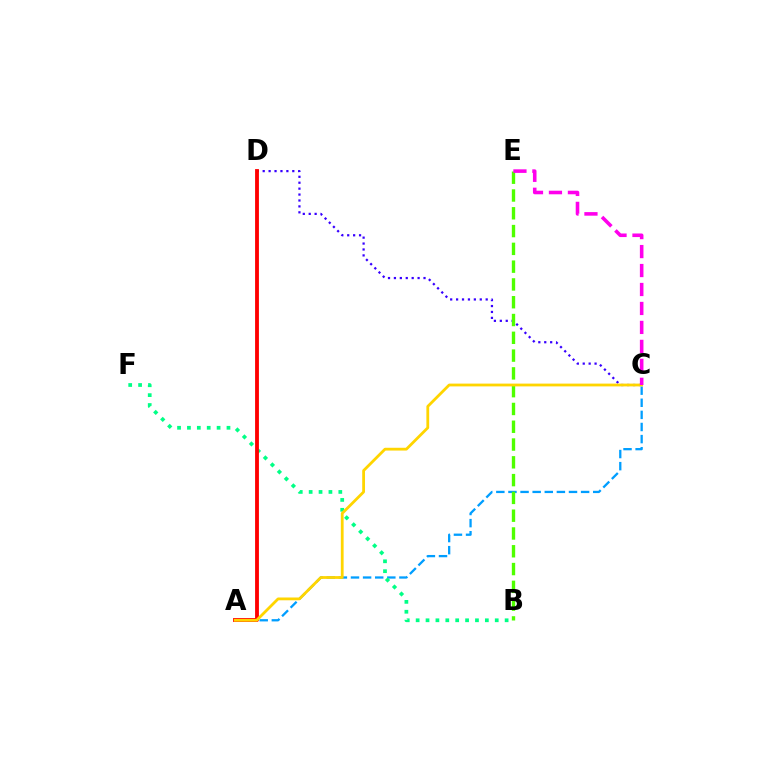{('A', 'C'): [{'color': '#009eff', 'line_style': 'dashed', 'thickness': 1.65}, {'color': '#ffd500', 'line_style': 'solid', 'thickness': 2.01}], ('B', 'F'): [{'color': '#00ff86', 'line_style': 'dotted', 'thickness': 2.69}], ('C', 'D'): [{'color': '#3700ff', 'line_style': 'dotted', 'thickness': 1.61}], ('B', 'E'): [{'color': '#4fff00', 'line_style': 'dashed', 'thickness': 2.42}], ('A', 'D'): [{'color': '#ff0000', 'line_style': 'solid', 'thickness': 2.76}], ('C', 'E'): [{'color': '#ff00ed', 'line_style': 'dashed', 'thickness': 2.58}]}